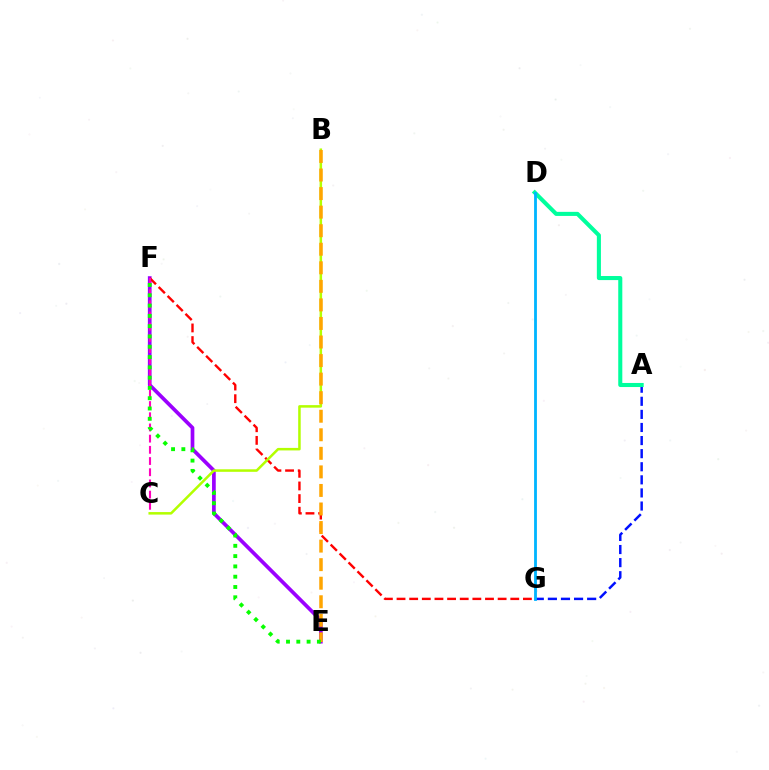{('E', 'F'): [{'color': '#9b00ff', 'line_style': 'solid', 'thickness': 2.66}, {'color': '#08ff00', 'line_style': 'dotted', 'thickness': 2.8}], ('F', 'G'): [{'color': '#ff0000', 'line_style': 'dashed', 'thickness': 1.72}], ('C', 'F'): [{'color': '#ff00bd', 'line_style': 'dashed', 'thickness': 1.52}], ('B', 'C'): [{'color': '#b3ff00', 'line_style': 'solid', 'thickness': 1.81}], ('A', 'G'): [{'color': '#0010ff', 'line_style': 'dashed', 'thickness': 1.78}], ('B', 'E'): [{'color': '#ffa500', 'line_style': 'dashed', 'thickness': 2.52}], ('A', 'D'): [{'color': '#00ff9d', 'line_style': 'solid', 'thickness': 2.93}], ('D', 'G'): [{'color': '#00b5ff', 'line_style': 'solid', 'thickness': 2.02}]}